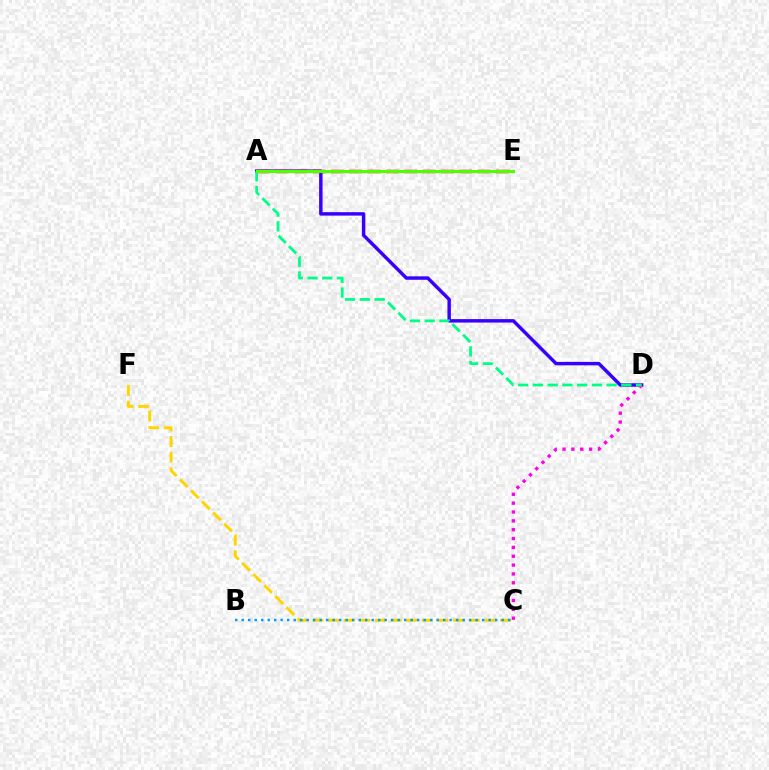{('A', 'D'): [{'color': '#3700ff', 'line_style': 'solid', 'thickness': 2.48}, {'color': '#00ff86', 'line_style': 'dashed', 'thickness': 2.0}], ('A', 'E'): [{'color': '#ff0000', 'line_style': 'dashed', 'thickness': 2.49}, {'color': '#4fff00', 'line_style': 'solid', 'thickness': 2.2}], ('C', 'D'): [{'color': '#ff00ed', 'line_style': 'dotted', 'thickness': 2.4}], ('C', 'F'): [{'color': '#ffd500', 'line_style': 'dashed', 'thickness': 2.13}], ('B', 'C'): [{'color': '#009eff', 'line_style': 'dotted', 'thickness': 1.77}]}